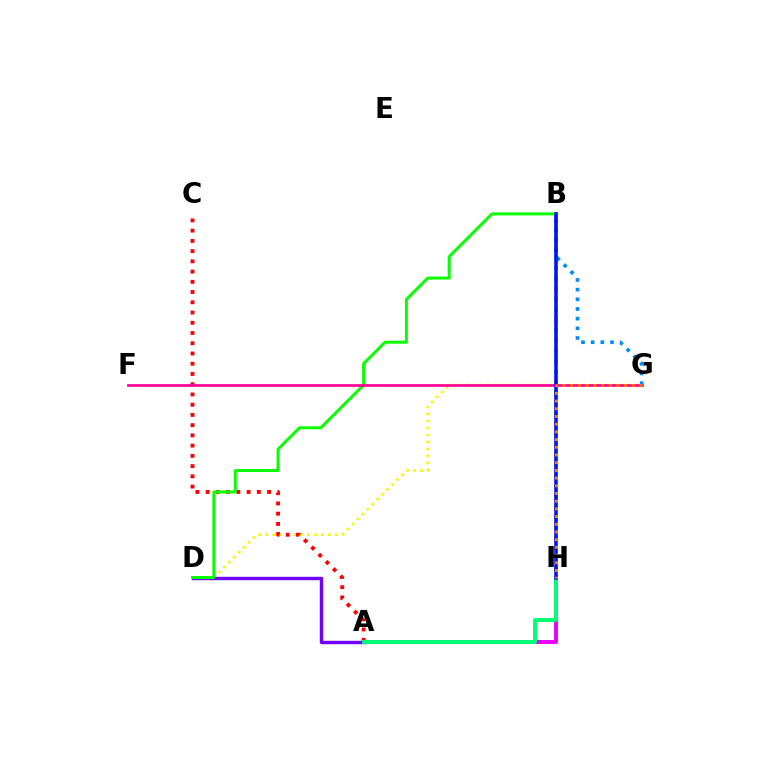{('D', 'G'): [{'color': '#fcf500', 'line_style': 'dotted', 'thickness': 1.89}], ('A', 'D'): [{'color': '#7200ff', 'line_style': 'solid', 'thickness': 2.46}], ('A', 'H'): [{'color': '#00fff6', 'line_style': 'solid', 'thickness': 2.86}, {'color': '#ee00ff', 'line_style': 'solid', 'thickness': 2.84}, {'color': '#00ff74', 'line_style': 'solid', 'thickness': 2.82}], ('A', 'C'): [{'color': '#ff0000', 'line_style': 'dotted', 'thickness': 2.78}], ('B', 'D'): [{'color': '#08ff00', 'line_style': 'solid', 'thickness': 2.14}], ('F', 'G'): [{'color': '#ff0094', 'line_style': 'solid', 'thickness': 1.94}], ('B', 'H'): [{'color': '#84ff00', 'line_style': 'dotted', 'thickness': 2.82}, {'color': '#0010ff', 'line_style': 'solid', 'thickness': 2.58}], ('B', 'G'): [{'color': '#008cff', 'line_style': 'dotted', 'thickness': 2.63}], ('G', 'H'): [{'color': '#ff7c00', 'line_style': 'dotted', 'thickness': 2.09}]}